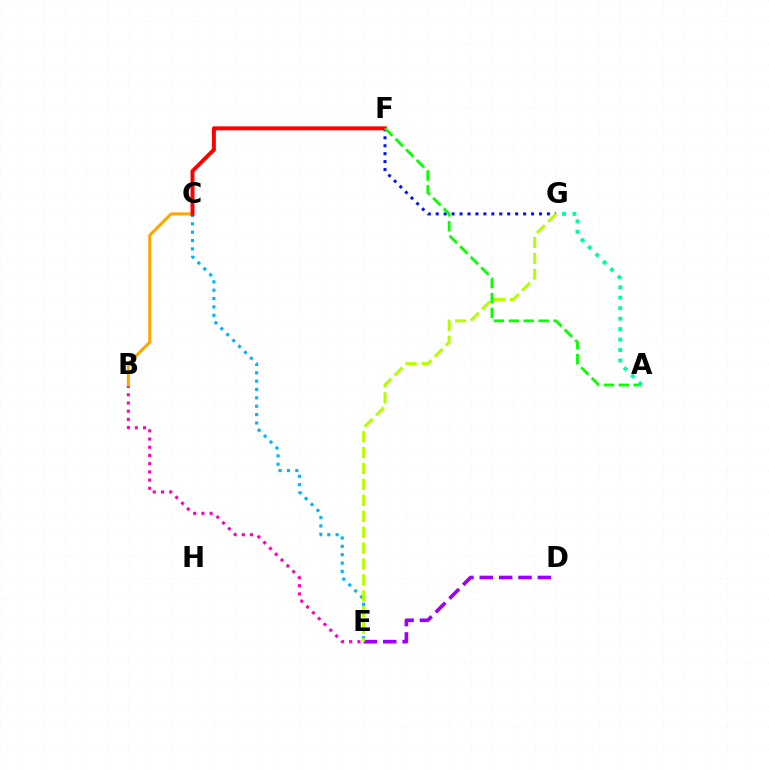{('C', 'E'): [{'color': '#00b5ff', 'line_style': 'dotted', 'thickness': 2.27}], ('B', 'E'): [{'color': '#ff00bd', 'line_style': 'dotted', 'thickness': 2.23}], ('F', 'G'): [{'color': '#0010ff', 'line_style': 'dotted', 'thickness': 2.16}], ('D', 'E'): [{'color': '#9b00ff', 'line_style': 'dashed', 'thickness': 2.63}], ('B', 'C'): [{'color': '#ffa500', 'line_style': 'solid', 'thickness': 2.17}], ('E', 'G'): [{'color': '#b3ff00', 'line_style': 'dashed', 'thickness': 2.16}], ('C', 'F'): [{'color': '#ff0000', 'line_style': 'solid', 'thickness': 2.84}], ('A', 'F'): [{'color': '#08ff00', 'line_style': 'dashed', 'thickness': 2.03}], ('A', 'G'): [{'color': '#00ff9d', 'line_style': 'dotted', 'thickness': 2.84}]}